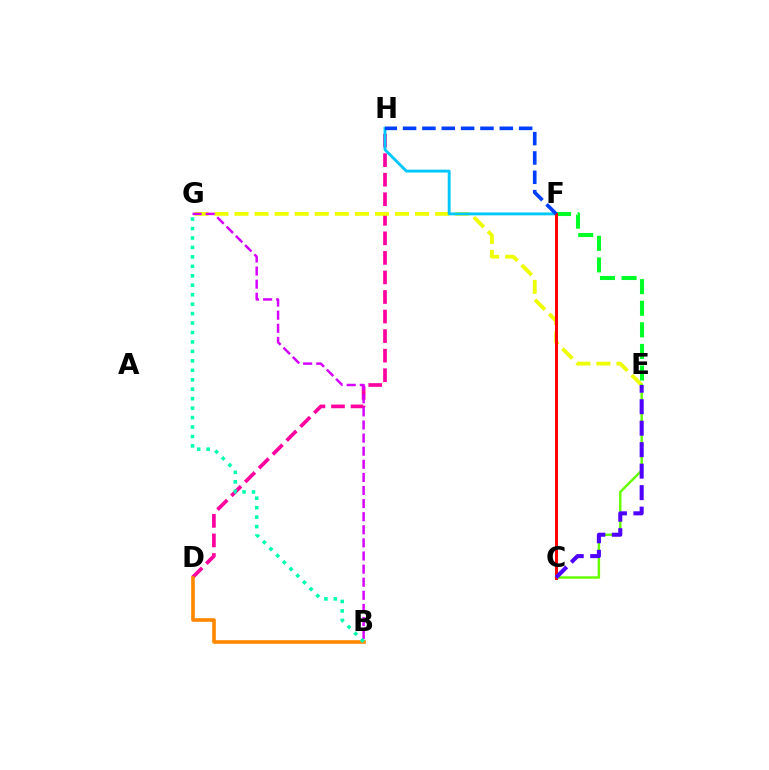{('D', 'H'): [{'color': '#ff00a0', 'line_style': 'dashed', 'thickness': 2.66}], ('E', 'G'): [{'color': '#eeff00', 'line_style': 'dashed', 'thickness': 2.73}], ('F', 'H'): [{'color': '#00c7ff', 'line_style': 'solid', 'thickness': 2.07}, {'color': '#003fff', 'line_style': 'dashed', 'thickness': 2.63}], ('B', 'D'): [{'color': '#ff8800', 'line_style': 'solid', 'thickness': 2.61}], ('C', 'E'): [{'color': '#66ff00', 'line_style': 'solid', 'thickness': 1.76}, {'color': '#4f00ff', 'line_style': 'dashed', 'thickness': 2.92}], ('E', 'F'): [{'color': '#00ff27', 'line_style': 'dashed', 'thickness': 2.93}], ('B', 'G'): [{'color': '#d600ff', 'line_style': 'dashed', 'thickness': 1.78}, {'color': '#00ffaf', 'line_style': 'dotted', 'thickness': 2.57}], ('C', 'F'): [{'color': '#ff0000', 'line_style': 'solid', 'thickness': 2.14}]}